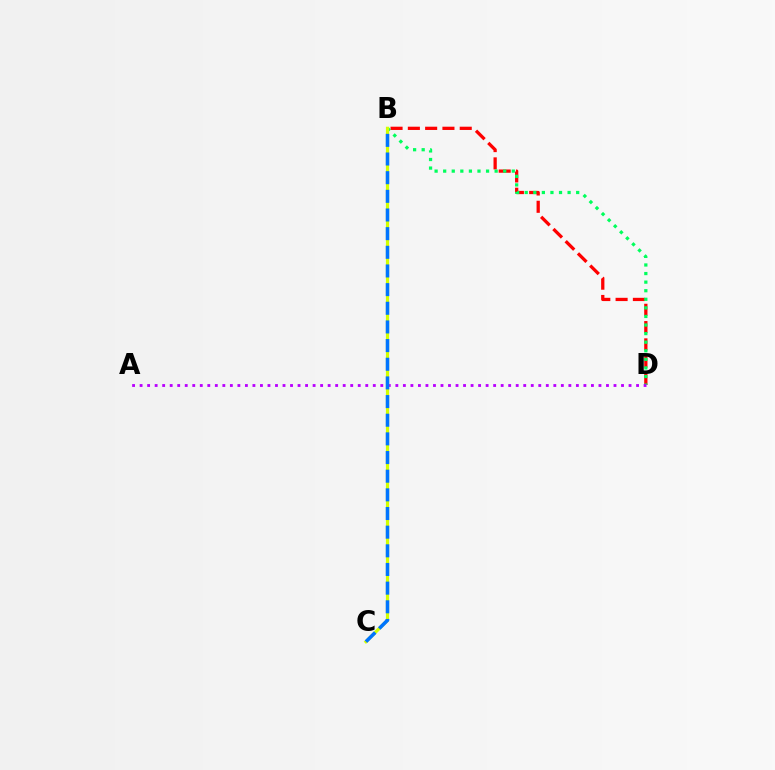{('B', 'D'): [{'color': '#ff0000', 'line_style': 'dashed', 'thickness': 2.35}, {'color': '#00ff5c', 'line_style': 'dotted', 'thickness': 2.33}], ('A', 'D'): [{'color': '#b900ff', 'line_style': 'dotted', 'thickness': 2.04}], ('B', 'C'): [{'color': '#d1ff00', 'line_style': 'solid', 'thickness': 2.3}, {'color': '#0074ff', 'line_style': 'dashed', 'thickness': 2.53}]}